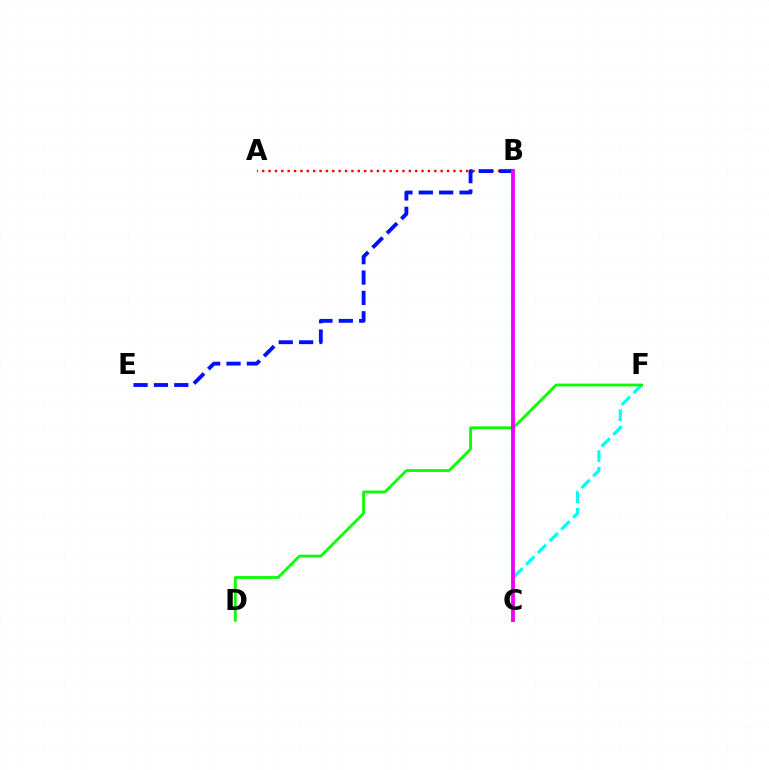{('A', 'B'): [{'color': '#ff0000', 'line_style': 'dotted', 'thickness': 1.73}], ('C', 'F'): [{'color': '#00fff6', 'line_style': 'dashed', 'thickness': 2.26}], ('B', 'C'): [{'color': '#fcf500', 'line_style': 'solid', 'thickness': 2.64}, {'color': '#ee00ff', 'line_style': 'solid', 'thickness': 2.75}], ('D', 'F'): [{'color': '#08ff00', 'line_style': 'solid', 'thickness': 2.01}], ('B', 'E'): [{'color': '#0010ff', 'line_style': 'dashed', 'thickness': 2.77}]}